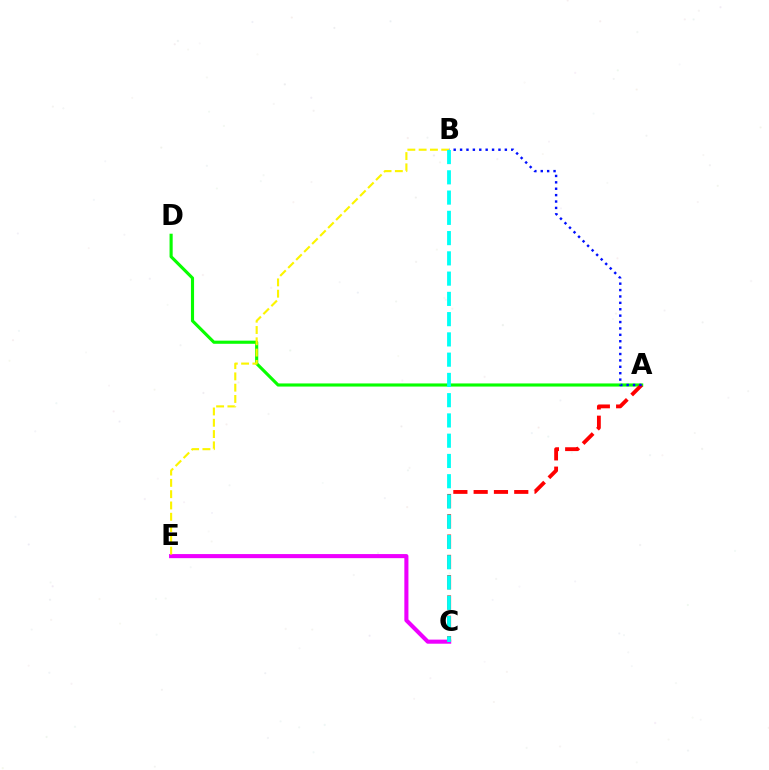{('A', 'D'): [{'color': '#08ff00', 'line_style': 'solid', 'thickness': 2.25}], ('C', 'E'): [{'color': '#ee00ff', 'line_style': 'solid', 'thickness': 2.95}], ('A', 'C'): [{'color': '#ff0000', 'line_style': 'dashed', 'thickness': 2.76}], ('B', 'E'): [{'color': '#fcf500', 'line_style': 'dashed', 'thickness': 1.53}], ('A', 'B'): [{'color': '#0010ff', 'line_style': 'dotted', 'thickness': 1.74}], ('B', 'C'): [{'color': '#00fff6', 'line_style': 'dashed', 'thickness': 2.75}]}